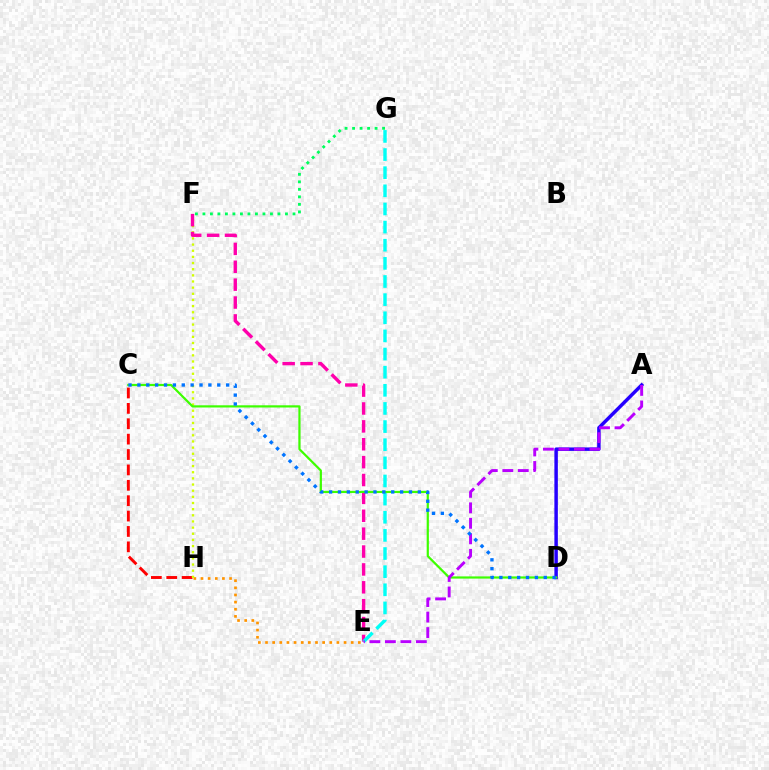{('E', 'H'): [{'color': '#ff9400', 'line_style': 'dotted', 'thickness': 1.94}], ('C', 'H'): [{'color': '#ff0000', 'line_style': 'dashed', 'thickness': 2.09}], ('F', 'H'): [{'color': '#d1ff00', 'line_style': 'dotted', 'thickness': 1.67}], ('F', 'G'): [{'color': '#00ff5c', 'line_style': 'dotted', 'thickness': 2.04}], ('A', 'D'): [{'color': '#2500ff', 'line_style': 'solid', 'thickness': 2.5}], ('E', 'F'): [{'color': '#ff00ac', 'line_style': 'dashed', 'thickness': 2.43}], ('E', 'G'): [{'color': '#00fff6', 'line_style': 'dashed', 'thickness': 2.46}], ('C', 'D'): [{'color': '#3dff00', 'line_style': 'solid', 'thickness': 1.59}, {'color': '#0074ff', 'line_style': 'dotted', 'thickness': 2.41}], ('A', 'E'): [{'color': '#b900ff', 'line_style': 'dashed', 'thickness': 2.11}]}